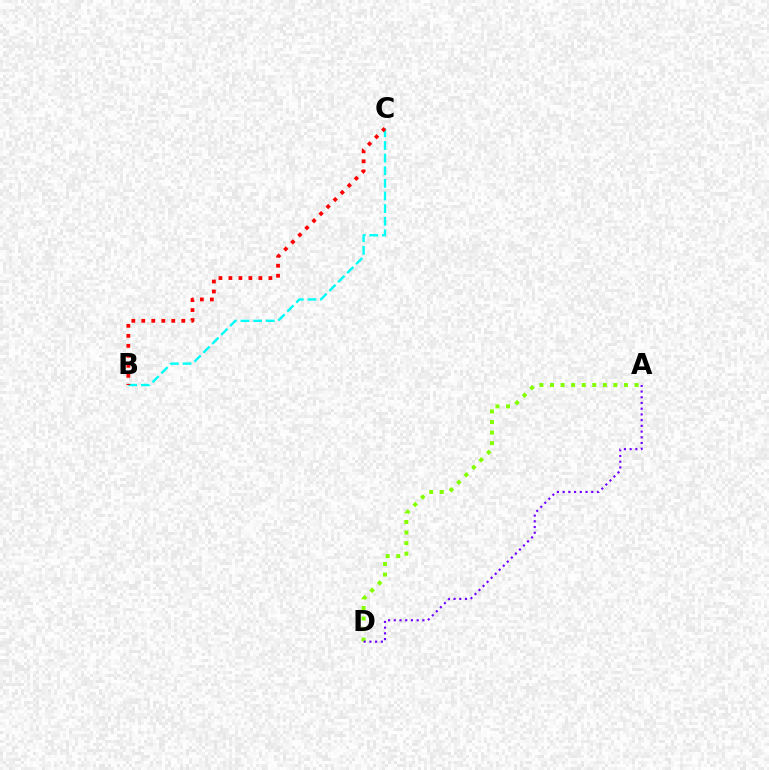{('B', 'C'): [{'color': '#00fff6', 'line_style': 'dashed', 'thickness': 1.72}, {'color': '#ff0000', 'line_style': 'dotted', 'thickness': 2.71}], ('A', 'D'): [{'color': '#84ff00', 'line_style': 'dotted', 'thickness': 2.87}, {'color': '#7200ff', 'line_style': 'dotted', 'thickness': 1.55}]}